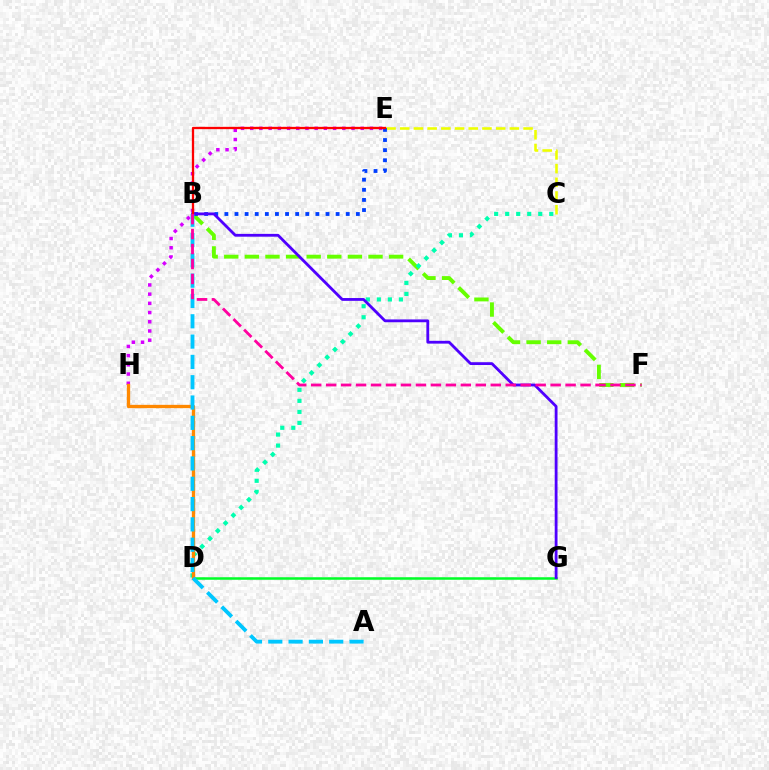{('B', 'F'): [{'color': '#66ff00', 'line_style': 'dashed', 'thickness': 2.8}, {'color': '#ff00a0', 'line_style': 'dashed', 'thickness': 2.03}], ('C', 'E'): [{'color': '#eeff00', 'line_style': 'dashed', 'thickness': 1.86}], ('B', 'E'): [{'color': '#003fff', 'line_style': 'dotted', 'thickness': 2.75}, {'color': '#ff0000', 'line_style': 'solid', 'thickness': 1.65}], ('D', 'G'): [{'color': '#00ff27', 'line_style': 'solid', 'thickness': 1.81}], ('C', 'D'): [{'color': '#00ffaf', 'line_style': 'dotted', 'thickness': 2.99}], ('E', 'H'): [{'color': '#d600ff', 'line_style': 'dotted', 'thickness': 2.5}], ('B', 'G'): [{'color': '#4f00ff', 'line_style': 'solid', 'thickness': 2.02}], ('D', 'H'): [{'color': '#ff8800', 'line_style': 'solid', 'thickness': 2.39}], ('A', 'B'): [{'color': '#00c7ff', 'line_style': 'dashed', 'thickness': 2.76}]}